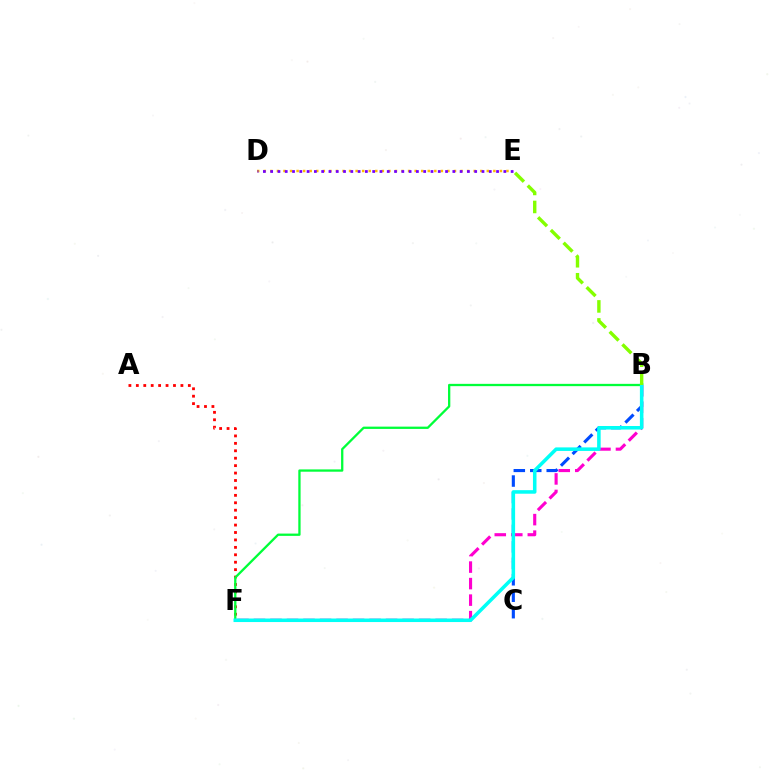{('B', 'C'): [{'color': '#004bff', 'line_style': 'dashed', 'thickness': 2.24}], ('B', 'F'): [{'color': '#ff00cf', 'line_style': 'dashed', 'thickness': 2.24}, {'color': '#00ff39', 'line_style': 'solid', 'thickness': 1.65}, {'color': '#00fff6', 'line_style': 'solid', 'thickness': 2.55}], ('A', 'F'): [{'color': '#ff0000', 'line_style': 'dotted', 'thickness': 2.02}], ('D', 'E'): [{'color': '#ffbd00', 'line_style': 'dotted', 'thickness': 1.78}, {'color': '#7200ff', 'line_style': 'dotted', 'thickness': 1.98}], ('B', 'E'): [{'color': '#84ff00', 'line_style': 'dashed', 'thickness': 2.45}]}